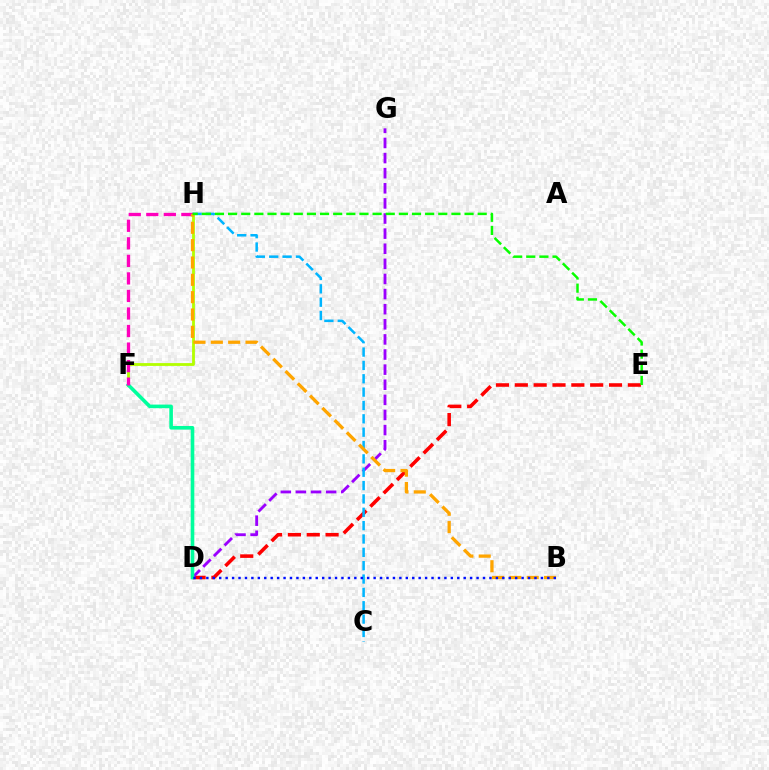{('D', 'E'): [{'color': '#ff0000', 'line_style': 'dashed', 'thickness': 2.56}], ('D', 'G'): [{'color': '#9b00ff', 'line_style': 'dashed', 'thickness': 2.05}], ('C', 'H'): [{'color': '#00b5ff', 'line_style': 'dashed', 'thickness': 1.81}], ('F', 'H'): [{'color': '#b3ff00', 'line_style': 'solid', 'thickness': 2.02}, {'color': '#ff00bd', 'line_style': 'dashed', 'thickness': 2.38}], ('D', 'F'): [{'color': '#00ff9d', 'line_style': 'solid', 'thickness': 2.6}], ('B', 'H'): [{'color': '#ffa500', 'line_style': 'dashed', 'thickness': 2.36}], ('B', 'D'): [{'color': '#0010ff', 'line_style': 'dotted', 'thickness': 1.75}], ('E', 'H'): [{'color': '#08ff00', 'line_style': 'dashed', 'thickness': 1.78}]}